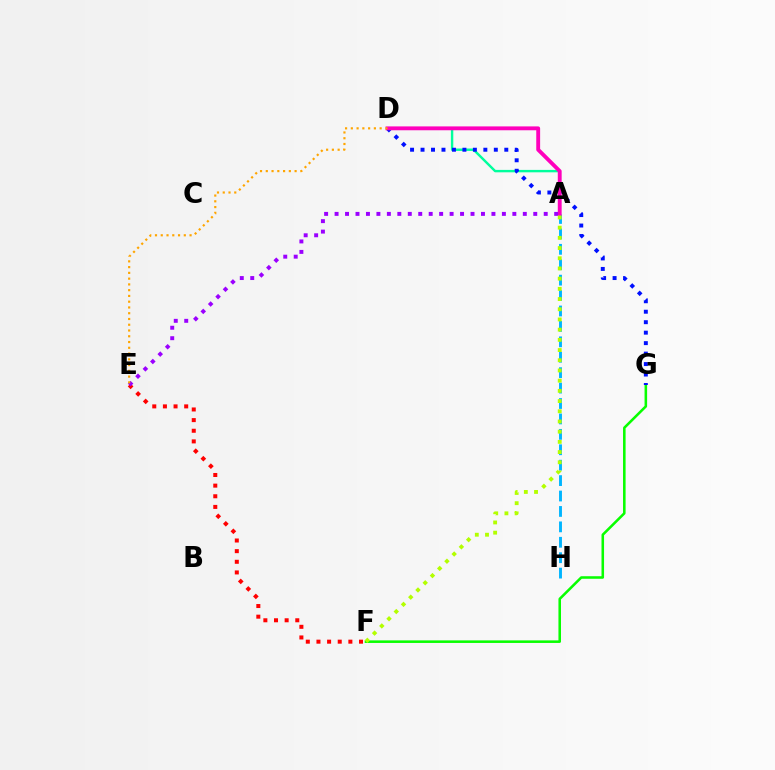{('E', 'F'): [{'color': '#ff0000', 'line_style': 'dotted', 'thickness': 2.89}], ('A', 'D'): [{'color': '#00ff9d', 'line_style': 'solid', 'thickness': 1.74}, {'color': '#ff00bd', 'line_style': 'solid', 'thickness': 2.78}], ('A', 'H'): [{'color': '#00b5ff', 'line_style': 'dashed', 'thickness': 2.09}], ('F', 'G'): [{'color': '#08ff00', 'line_style': 'solid', 'thickness': 1.84}], ('D', 'G'): [{'color': '#0010ff', 'line_style': 'dotted', 'thickness': 2.84}], ('A', 'E'): [{'color': '#9b00ff', 'line_style': 'dotted', 'thickness': 2.84}], ('A', 'F'): [{'color': '#b3ff00', 'line_style': 'dotted', 'thickness': 2.77}], ('D', 'E'): [{'color': '#ffa500', 'line_style': 'dotted', 'thickness': 1.57}]}